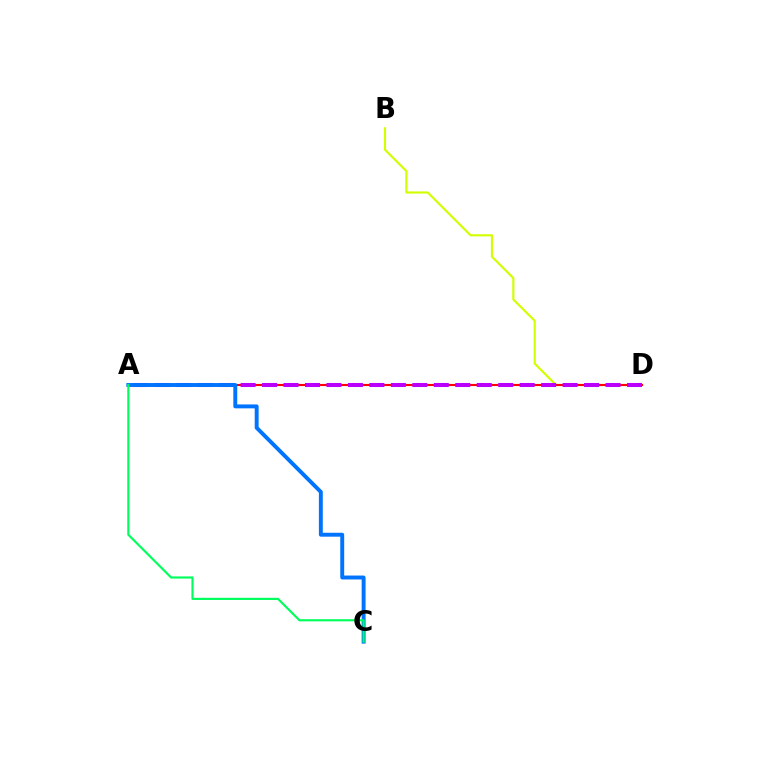{('B', 'D'): [{'color': '#d1ff00', 'line_style': 'solid', 'thickness': 1.55}], ('A', 'D'): [{'color': '#ff0000', 'line_style': 'solid', 'thickness': 1.53}, {'color': '#b900ff', 'line_style': 'dashed', 'thickness': 2.92}], ('A', 'C'): [{'color': '#0074ff', 'line_style': 'solid', 'thickness': 2.82}, {'color': '#00ff5c', 'line_style': 'solid', 'thickness': 1.56}]}